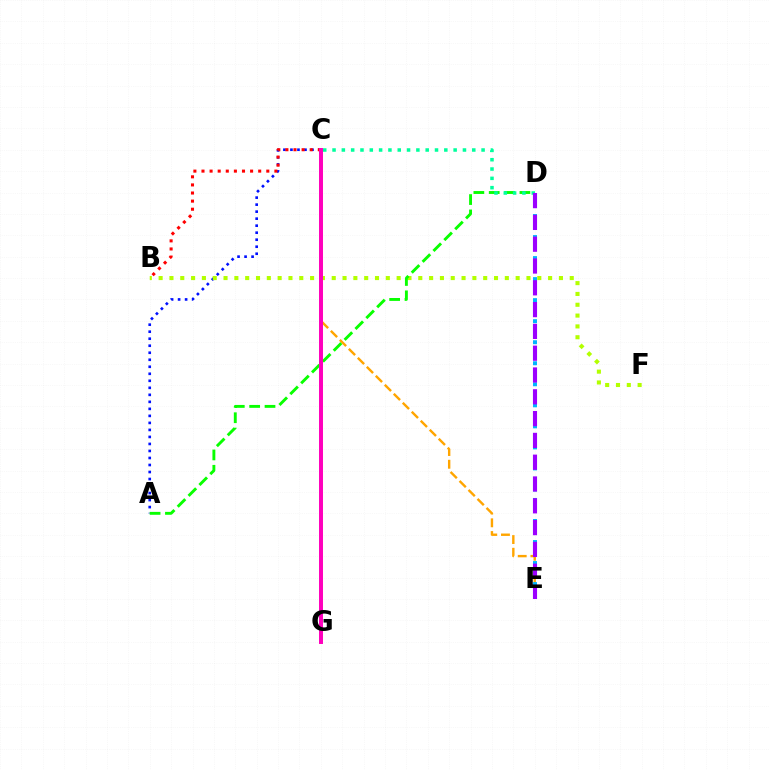{('A', 'C'): [{'color': '#0010ff', 'line_style': 'dotted', 'thickness': 1.91}], ('B', 'F'): [{'color': '#b3ff00', 'line_style': 'dotted', 'thickness': 2.94}], ('C', 'E'): [{'color': '#ffa500', 'line_style': 'dashed', 'thickness': 1.73}], ('A', 'D'): [{'color': '#08ff00', 'line_style': 'dashed', 'thickness': 2.09}], ('C', 'D'): [{'color': '#00ff9d', 'line_style': 'dotted', 'thickness': 2.53}], ('D', 'E'): [{'color': '#00b5ff', 'line_style': 'dotted', 'thickness': 2.86}, {'color': '#9b00ff', 'line_style': 'dashed', 'thickness': 2.96}], ('B', 'C'): [{'color': '#ff0000', 'line_style': 'dotted', 'thickness': 2.2}], ('C', 'G'): [{'color': '#ff00bd', 'line_style': 'solid', 'thickness': 2.86}]}